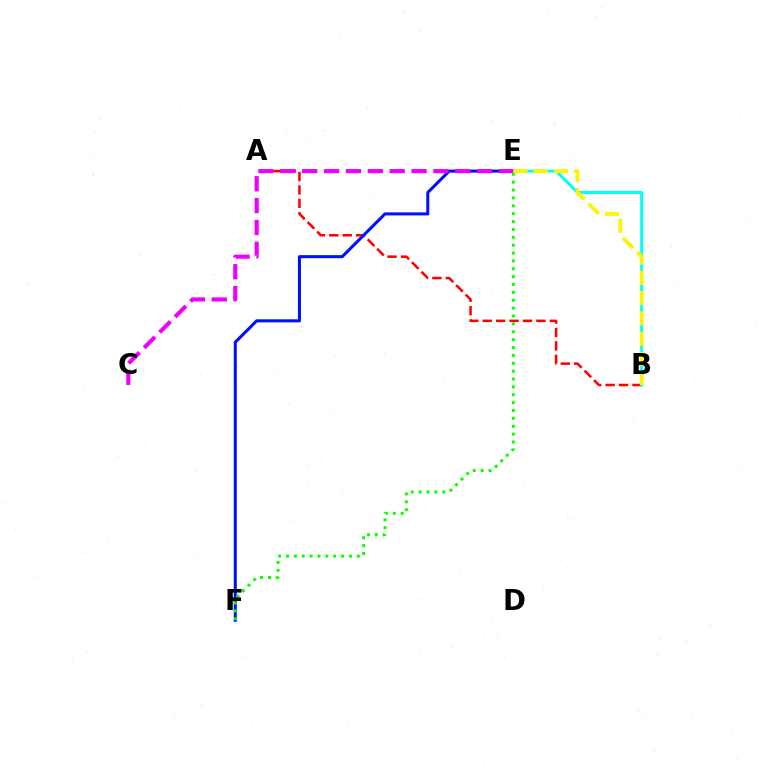{('A', 'B'): [{'color': '#ff0000', 'line_style': 'dashed', 'thickness': 1.82}], ('E', 'F'): [{'color': '#0010ff', 'line_style': 'solid', 'thickness': 2.19}, {'color': '#08ff00', 'line_style': 'dotted', 'thickness': 2.14}], ('B', 'E'): [{'color': '#00fff6', 'line_style': 'solid', 'thickness': 2.15}, {'color': '#fcf500', 'line_style': 'dashed', 'thickness': 2.76}], ('C', 'E'): [{'color': '#ee00ff', 'line_style': 'dashed', 'thickness': 2.97}]}